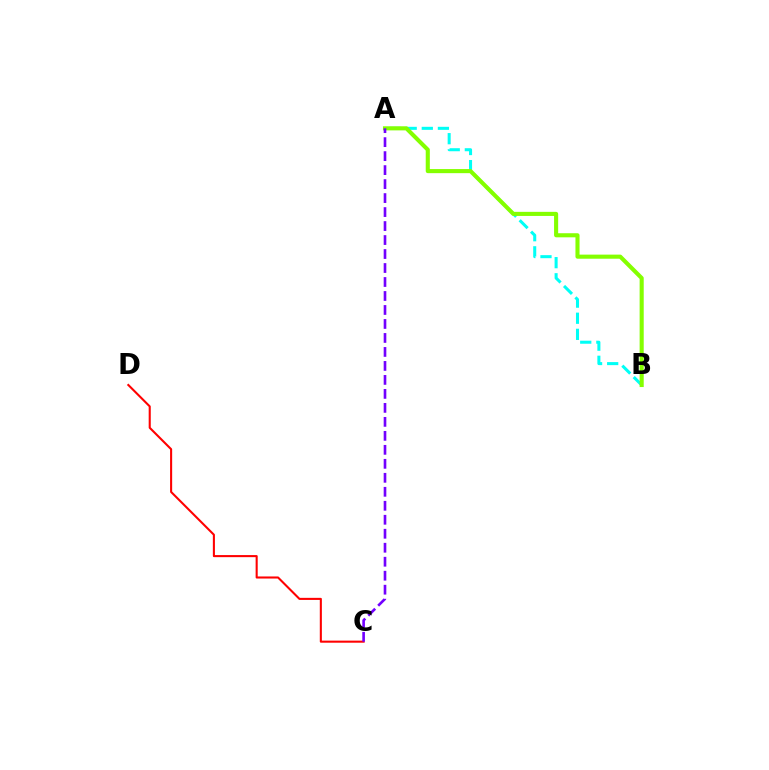{('A', 'B'): [{'color': '#00fff6', 'line_style': 'dashed', 'thickness': 2.19}, {'color': '#84ff00', 'line_style': 'solid', 'thickness': 2.95}], ('C', 'D'): [{'color': '#ff0000', 'line_style': 'solid', 'thickness': 1.5}], ('A', 'C'): [{'color': '#7200ff', 'line_style': 'dashed', 'thickness': 1.9}]}